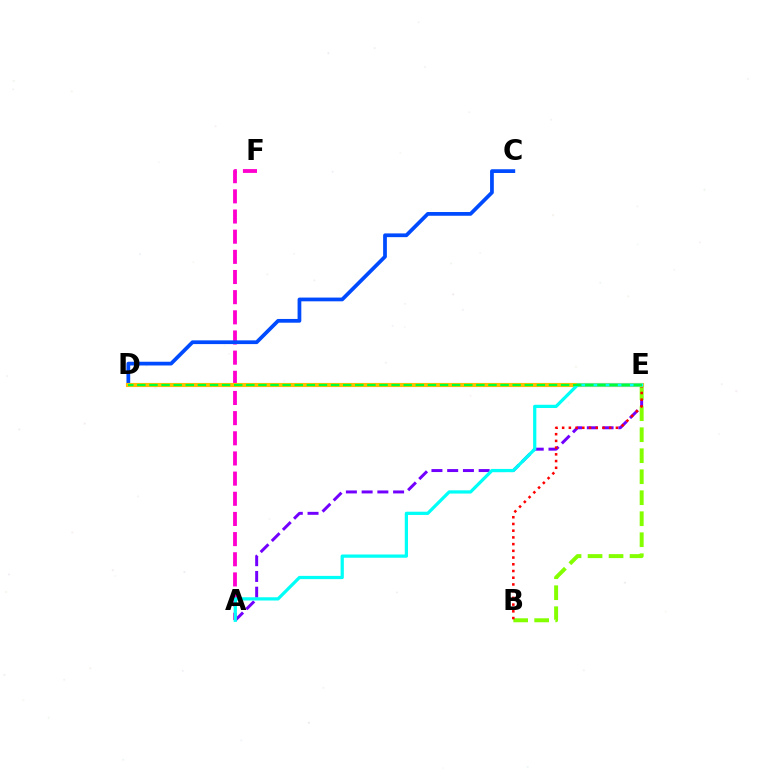{('A', 'E'): [{'color': '#7200ff', 'line_style': 'dashed', 'thickness': 2.14}, {'color': '#00fff6', 'line_style': 'solid', 'thickness': 2.33}], ('A', 'F'): [{'color': '#ff00cf', 'line_style': 'dashed', 'thickness': 2.74}], ('C', 'D'): [{'color': '#004bff', 'line_style': 'solid', 'thickness': 2.69}], ('B', 'E'): [{'color': '#84ff00', 'line_style': 'dashed', 'thickness': 2.85}, {'color': '#ff0000', 'line_style': 'dotted', 'thickness': 1.83}], ('D', 'E'): [{'color': '#ffbd00', 'line_style': 'solid', 'thickness': 2.97}, {'color': '#00ff39', 'line_style': 'dashed', 'thickness': 1.64}]}